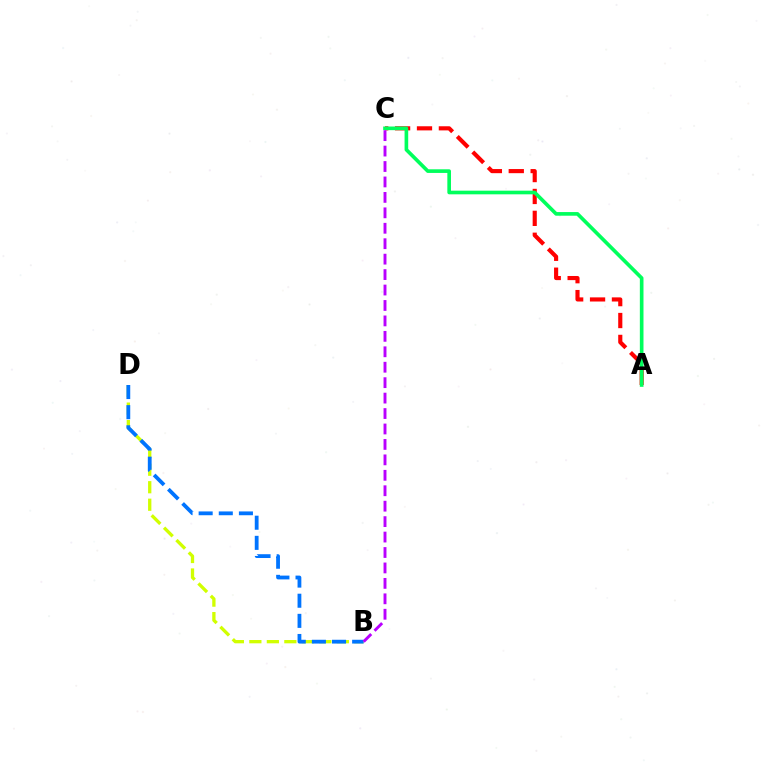{('A', 'C'): [{'color': '#ff0000', 'line_style': 'dashed', 'thickness': 2.97}, {'color': '#00ff5c', 'line_style': 'solid', 'thickness': 2.62}], ('B', 'D'): [{'color': '#d1ff00', 'line_style': 'dashed', 'thickness': 2.38}, {'color': '#0074ff', 'line_style': 'dashed', 'thickness': 2.73}], ('B', 'C'): [{'color': '#b900ff', 'line_style': 'dashed', 'thickness': 2.1}]}